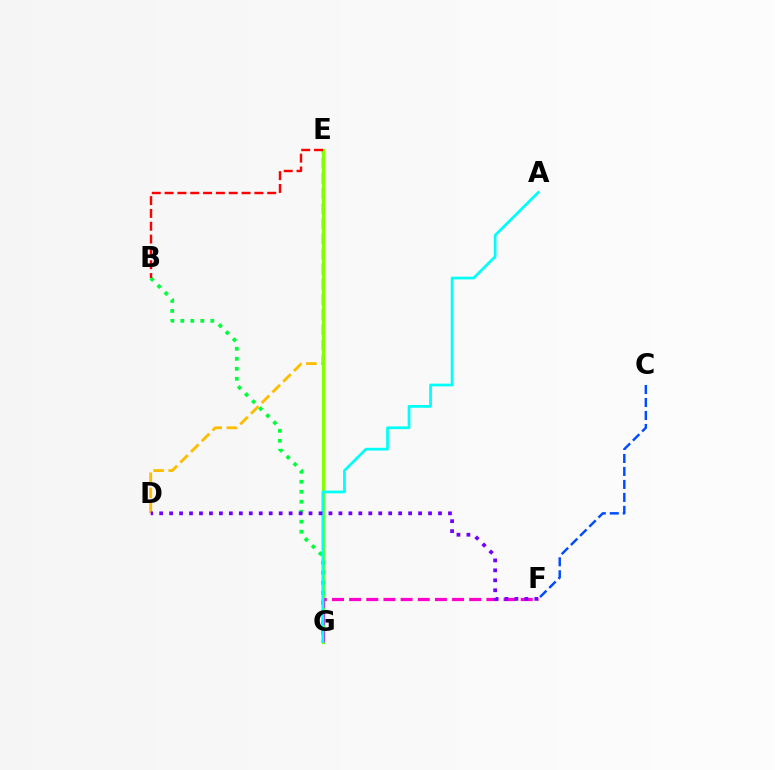{('D', 'E'): [{'color': '#ffbd00', 'line_style': 'dashed', 'thickness': 2.06}], ('E', 'G'): [{'color': '#84ff00', 'line_style': 'solid', 'thickness': 2.34}], ('B', 'G'): [{'color': '#00ff39', 'line_style': 'dotted', 'thickness': 2.71}], ('F', 'G'): [{'color': '#ff00cf', 'line_style': 'dashed', 'thickness': 2.33}], ('A', 'G'): [{'color': '#00fff6', 'line_style': 'solid', 'thickness': 1.97}], ('B', 'E'): [{'color': '#ff0000', 'line_style': 'dashed', 'thickness': 1.74}], ('D', 'F'): [{'color': '#7200ff', 'line_style': 'dotted', 'thickness': 2.71}], ('C', 'F'): [{'color': '#004bff', 'line_style': 'dashed', 'thickness': 1.76}]}